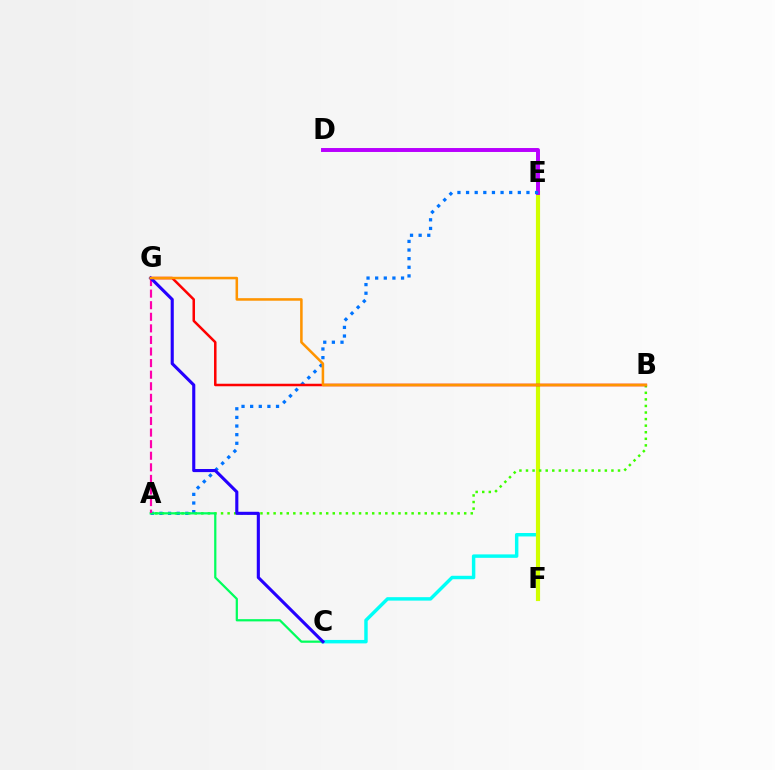{('C', 'E'): [{'color': '#00fff6', 'line_style': 'solid', 'thickness': 2.48}], ('E', 'F'): [{'color': '#d1ff00', 'line_style': 'solid', 'thickness': 2.99}], ('A', 'B'): [{'color': '#3dff00', 'line_style': 'dotted', 'thickness': 1.79}], ('D', 'E'): [{'color': '#b900ff', 'line_style': 'solid', 'thickness': 2.84}], ('A', 'E'): [{'color': '#0074ff', 'line_style': 'dotted', 'thickness': 2.34}], ('A', 'C'): [{'color': '#00ff5c', 'line_style': 'solid', 'thickness': 1.61}], ('B', 'G'): [{'color': '#ff0000', 'line_style': 'solid', 'thickness': 1.81}, {'color': '#ff9400', 'line_style': 'solid', 'thickness': 1.83}], ('A', 'G'): [{'color': '#ff00ac', 'line_style': 'dashed', 'thickness': 1.57}], ('C', 'G'): [{'color': '#2500ff', 'line_style': 'solid', 'thickness': 2.24}]}